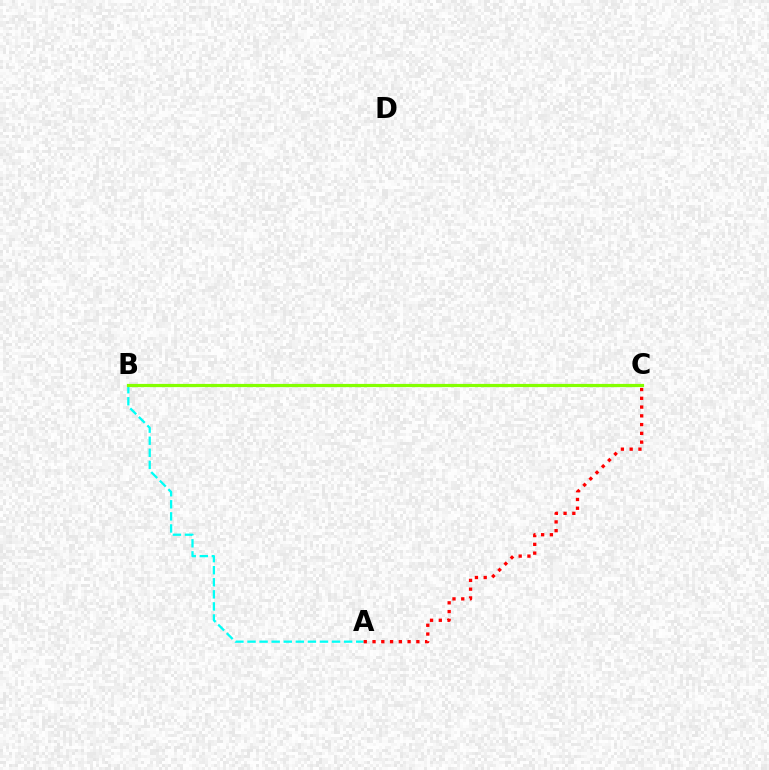{('B', 'C'): [{'color': '#7200ff', 'line_style': 'solid', 'thickness': 1.81}, {'color': '#84ff00', 'line_style': 'solid', 'thickness': 2.3}], ('A', 'B'): [{'color': '#00fff6', 'line_style': 'dashed', 'thickness': 1.64}], ('A', 'C'): [{'color': '#ff0000', 'line_style': 'dotted', 'thickness': 2.38}]}